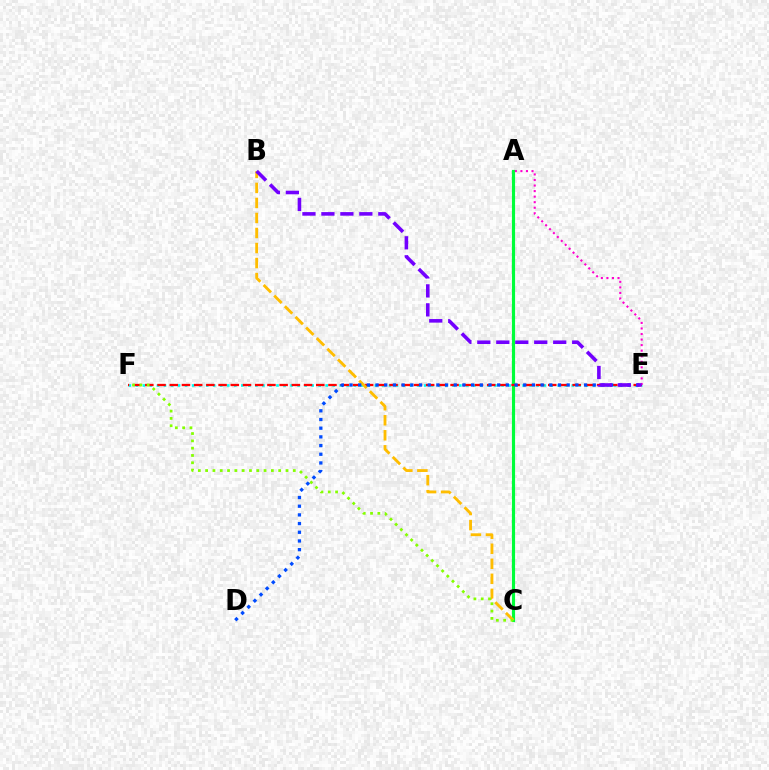{('A', 'C'): [{'color': '#00ff39', 'line_style': 'solid', 'thickness': 2.27}], ('E', 'F'): [{'color': '#00fff6', 'line_style': 'dotted', 'thickness': 1.91}, {'color': '#ff0000', 'line_style': 'dashed', 'thickness': 1.66}], ('B', 'C'): [{'color': '#ffbd00', 'line_style': 'dashed', 'thickness': 2.04}], ('C', 'F'): [{'color': '#84ff00', 'line_style': 'dotted', 'thickness': 1.98}], ('A', 'E'): [{'color': '#ff00cf', 'line_style': 'dotted', 'thickness': 1.51}], ('D', 'E'): [{'color': '#004bff', 'line_style': 'dotted', 'thickness': 2.36}], ('B', 'E'): [{'color': '#7200ff', 'line_style': 'dashed', 'thickness': 2.58}]}